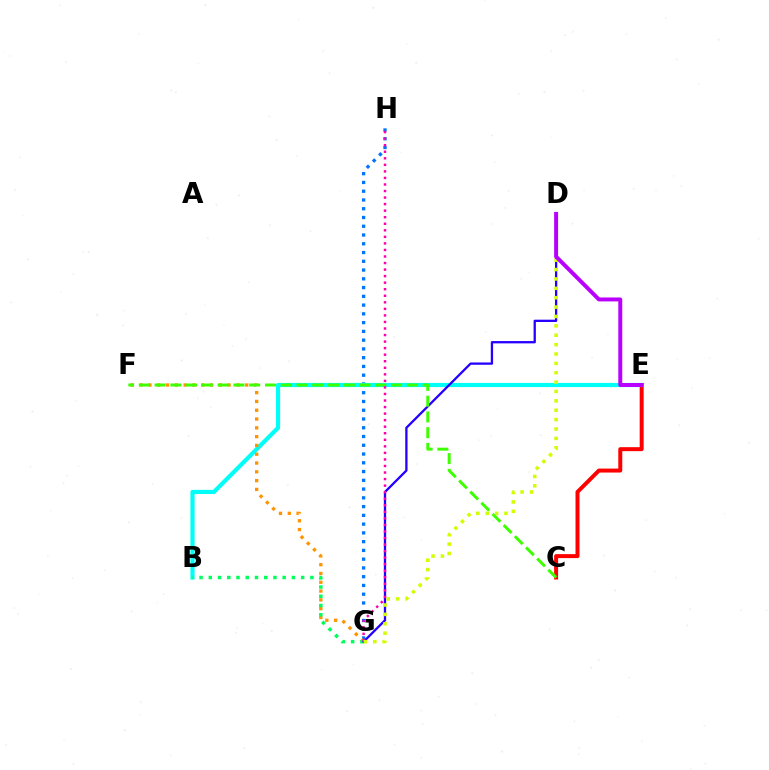{('G', 'H'): [{'color': '#0074ff', 'line_style': 'dotted', 'thickness': 2.38}, {'color': '#ff00ac', 'line_style': 'dotted', 'thickness': 1.78}], ('C', 'E'): [{'color': '#ff0000', 'line_style': 'solid', 'thickness': 2.86}], ('B', 'E'): [{'color': '#00fff6', 'line_style': 'solid', 'thickness': 3.0}], ('F', 'G'): [{'color': '#ff9400', 'line_style': 'dotted', 'thickness': 2.39}], ('B', 'G'): [{'color': '#00ff5c', 'line_style': 'dotted', 'thickness': 2.51}], ('D', 'G'): [{'color': '#2500ff', 'line_style': 'solid', 'thickness': 1.65}, {'color': '#d1ff00', 'line_style': 'dotted', 'thickness': 2.55}], ('C', 'F'): [{'color': '#3dff00', 'line_style': 'dashed', 'thickness': 2.14}], ('D', 'E'): [{'color': '#b900ff', 'line_style': 'solid', 'thickness': 2.85}]}